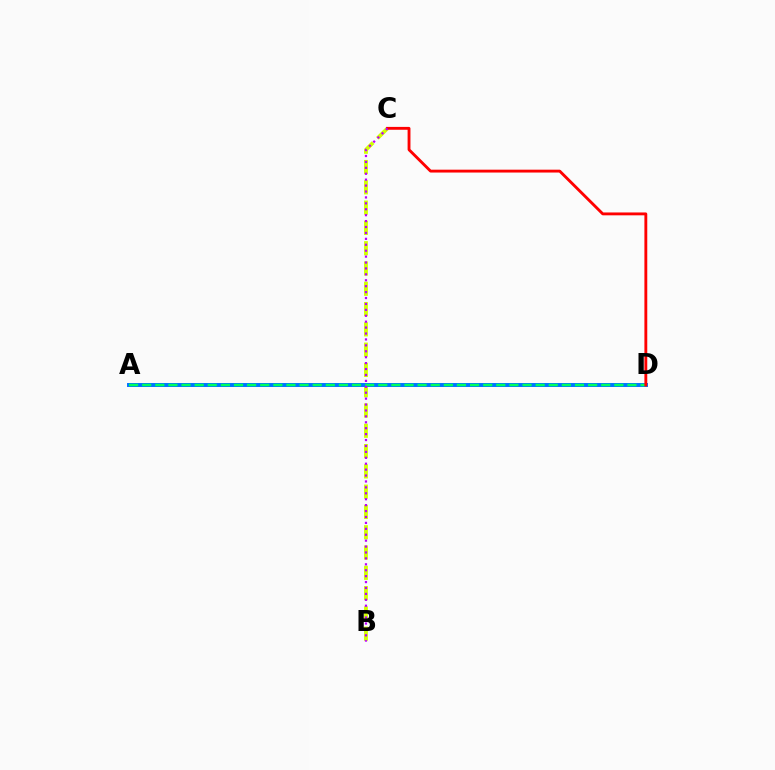{('B', 'C'): [{'color': '#d1ff00', 'line_style': 'dashed', 'thickness': 2.76}, {'color': '#b900ff', 'line_style': 'dotted', 'thickness': 1.61}], ('A', 'D'): [{'color': '#0074ff', 'line_style': 'solid', 'thickness': 2.85}, {'color': '#00ff5c', 'line_style': 'dashed', 'thickness': 1.78}], ('C', 'D'): [{'color': '#ff0000', 'line_style': 'solid', 'thickness': 2.06}]}